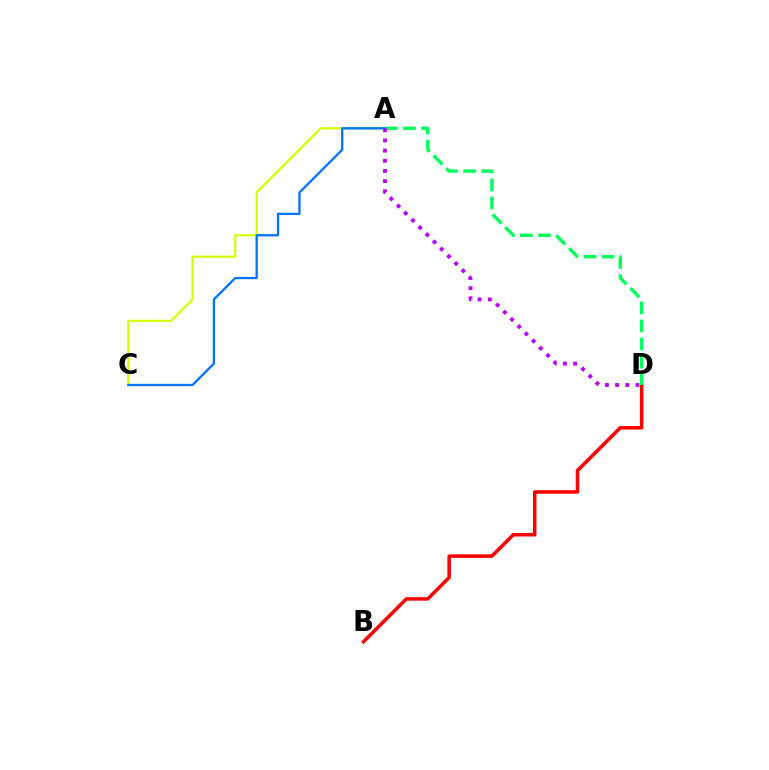{('B', 'D'): [{'color': '#ff0000', 'line_style': 'solid', 'thickness': 2.53}], ('A', 'C'): [{'color': '#d1ff00', 'line_style': 'solid', 'thickness': 1.57}, {'color': '#0074ff', 'line_style': 'solid', 'thickness': 1.67}], ('A', 'D'): [{'color': '#00ff5c', 'line_style': 'dashed', 'thickness': 2.46}, {'color': '#b900ff', 'line_style': 'dotted', 'thickness': 2.76}]}